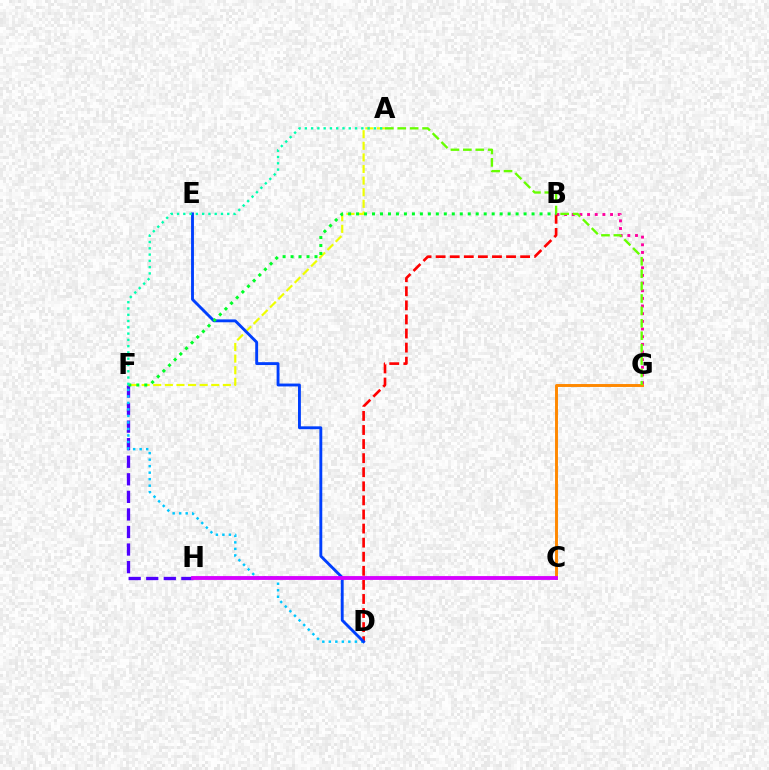{('B', 'G'): [{'color': '#ff00a0', 'line_style': 'dotted', 'thickness': 2.08}], ('B', 'D'): [{'color': '#ff0000', 'line_style': 'dashed', 'thickness': 1.91}], ('A', 'F'): [{'color': '#eeff00', 'line_style': 'dashed', 'thickness': 1.58}, {'color': '#00ffaf', 'line_style': 'dotted', 'thickness': 1.71}], ('C', 'G'): [{'color': '#ff8800', 'line_style': 'solid', 'thickness': 2.11}], ('F', 'H'): [{'color': '#4f00ff', 'line_style': 'dashed', 'thickness': 2.39}], ('D', 'F'): [{'color': '#00c7ff', 'line_style': 'dotted', 'thickness': 1.77}], ('A', 'G'): [{'color': '#66ff00', 'line_style': 'dashed', 'thickness': 1.69}], ('D', 'E'): [{'color': '#003fff', 'line_style': 'solid', 'thickness': 2.07}], ('B', 'F'): [{'color': '#00ff27', 'line_style': 'dotted', 'thickness': 2.17}], ('C', 'H'): [{'color': '#d600ff', 'line_style': 'solid', 'thickness': 2.76}]}